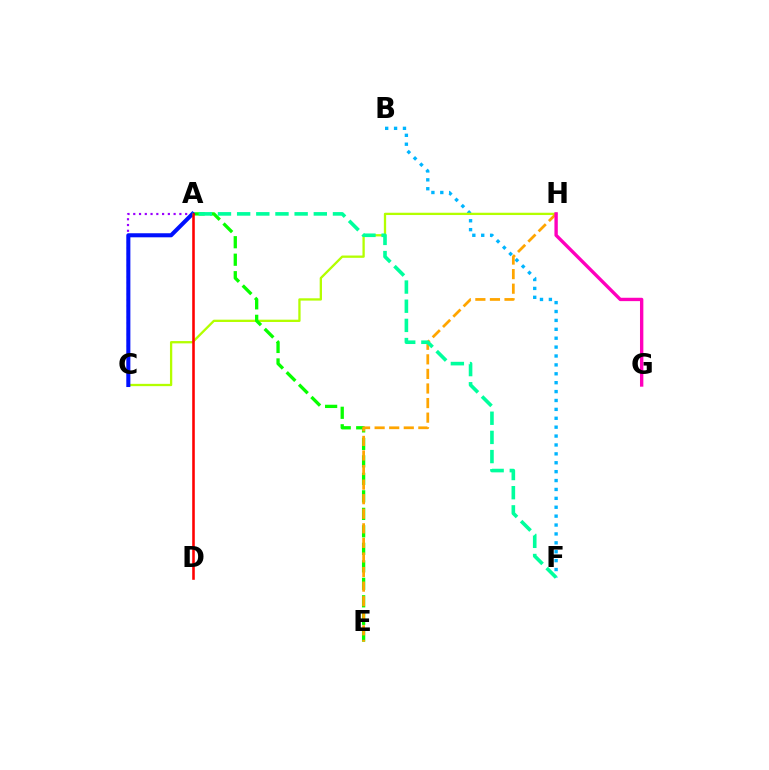{('B', 'F'): [{'color': '#00b5ff', 'line_style': 'dotted', 'thickness': 2.42}], ('C', 'H'): [{'color': '#b3ff00', 'line_style': 'solid', 'thickness': 1.66}], ('A', 'E'): [{'color': '#08ff00', 'line_style': 'dashed', 'thickness': 2.38}], ('E', 'H'): [{'color': '#ffa500', 'line_style': 'dashed', 'thickness': 1.98}], ('G', 'H'): [{'color': '#ff00bd', 'line_style': 'solid', 'thickness': 2.42}], ('A', 'C'): [{'color': '#9b00ff', 'line_style': 'dotted', 'thickness': 1.57}, {'color': '#0010ff', 'line_style': 'solid', 'thickness': 2.92}], ('A', 'D'): [{'color': '#ff0000', 'line_style': 'solid', 'thickness': 1.86}], ('A', 'F'): [{'color': '#00ff9d', 'line_style': 'dashed', 'thickness': 2.6}]}